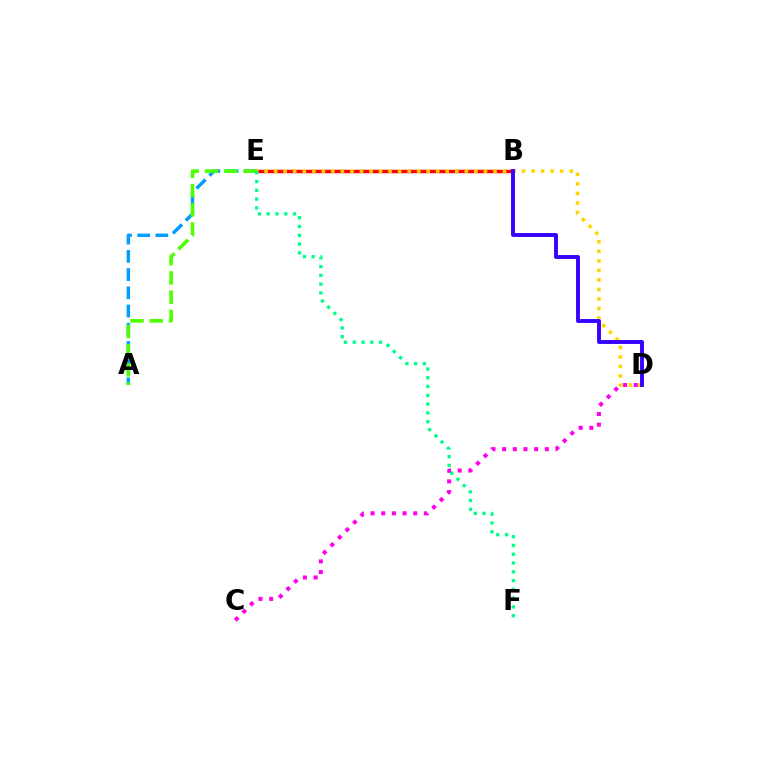{('A', 'E'): [{'color': '#009eff', 'line_style': 'dashed', 'thickness': 2.47}, {'color': '#4fff00', 'line_style': 'dashed', 'thickness': 2.61}], ('B', 'E'): [{'color': '#ff0000', 'line_style': 'solid', 'thickness': 2.51}], ('D', 'E'): [{'color': '#ffd500', 'line_style': 'dotted', 'thickness': 2.59}], ('B', 'D'): [{'color': '#3700ff', 'line_style': 'solid', 'thickness': 2.8}], ('C', 'D'): [{'color': '#ff00ed', 'line_style': 'dotted', 'thickness': 2.9}], ('E', 'F'): [{'color': '#00ff86', 'line_style': 'dotted', 'thickness': 2.38}]}